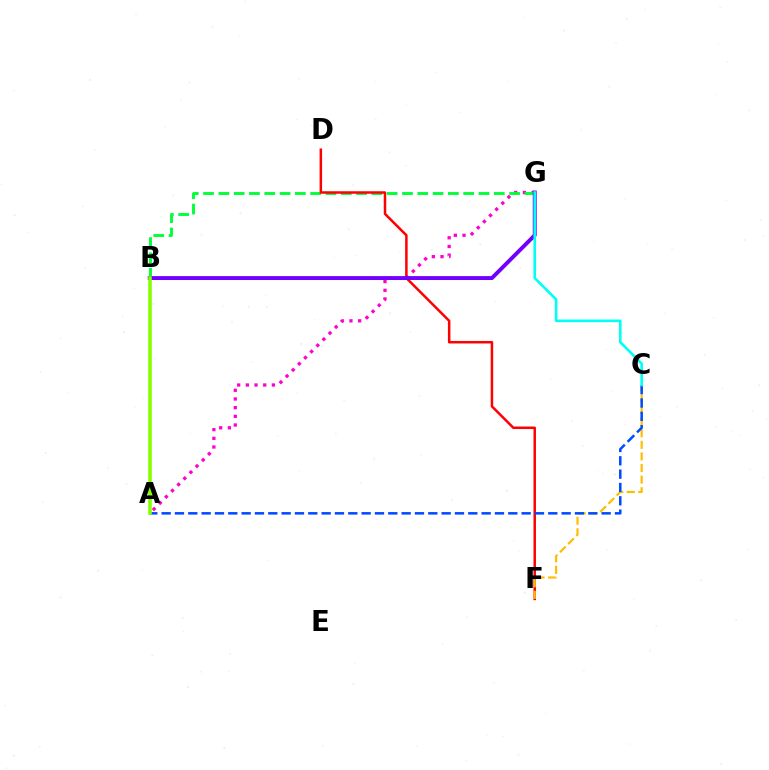{('A', 'G'): [{'color': '#ff00cf', 'line_style': 'dotted', 'thickness': 2.36}], ('B', 'G'): [{'color': '#00ff39', 'line_style': 'dashed', 'thickness': 2.08}, {'color': '#7200ff', 'line_style': 'solid', 'thickness': 2.82}], ('D', 'F'): [{'color': '#ff0000', 'line_style': 'solid', 'thickness': 1.8}], ('C', 'F'): [{'color': '#ffbd00', 'line_style': 'dashed', 'thickness': 1.58}], ('A', 'C'): [{'color': '#004bff', 'line_style': 'dashed', 'thickness': 1.81}], ('C', 'G'): [{'color': '#00fff6', 'line_style': 'solid', 'thickness': 1.88}], ('A', 'B'): [{'color': '#84ff00', 'line_style': 'solid', 'thickness': 2.57}]}